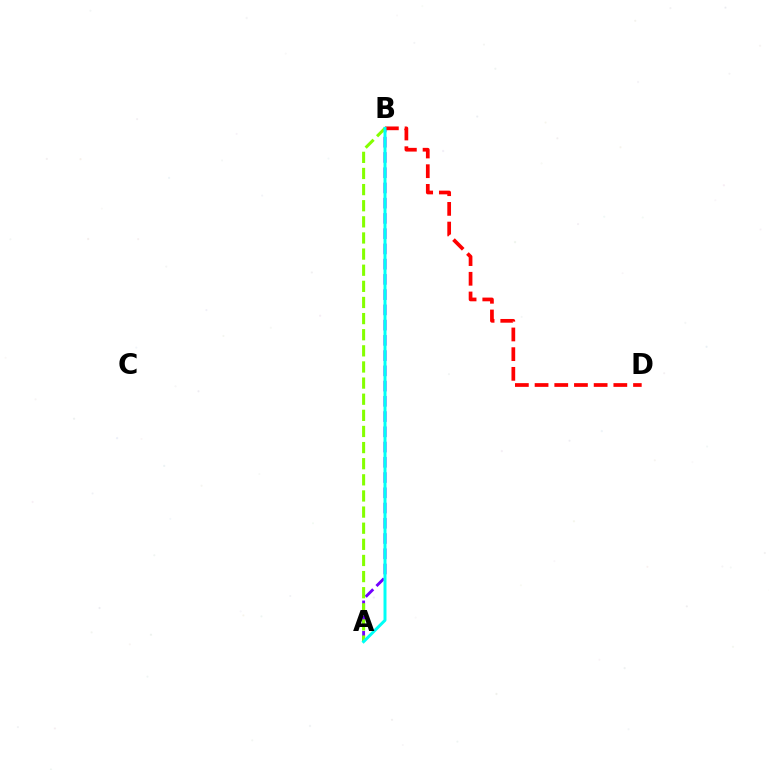{('A', 'B'): [{'color': '#7200ff', 'line_style': 'dashed', 'thickness': 2.07}, {'color': '#84ff00', 'line_style': 'dashed', 'thickness': 2.19}, {'color': '#00fff6', 'line_style': 'solid', 'thickness': 2.14}], ('B', 'D'): [{'color': '#ff0000', 'line_style': 'dashed', 'thickness': 2.68}]}